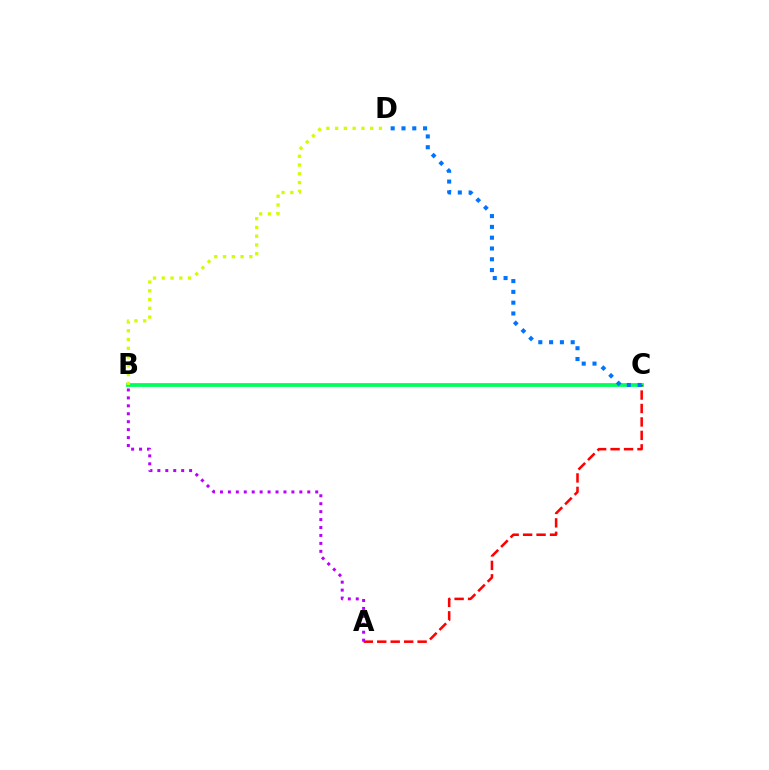{('B', 'C'): [{'color': '#00ff5c', 'line_style': 'solid', 'thickness': 2.71}], ('A', 'C'): [{'color': '#ff0000', 'line_style': 'dashed', 'thickness': 1.83}], ('A', 'B'): [{'color': '#b900ff', 'line_style': 'dotted', 'thickness': 2.16}], ('C', 'D'): [{'color': '#0074ff', 'line_style': 'dotted', 'thickness': 2.93}], ('B', 'D'): [{'color': '#d1ff00', 'line_style': 'dotted', 'thickness': 2.38}]}